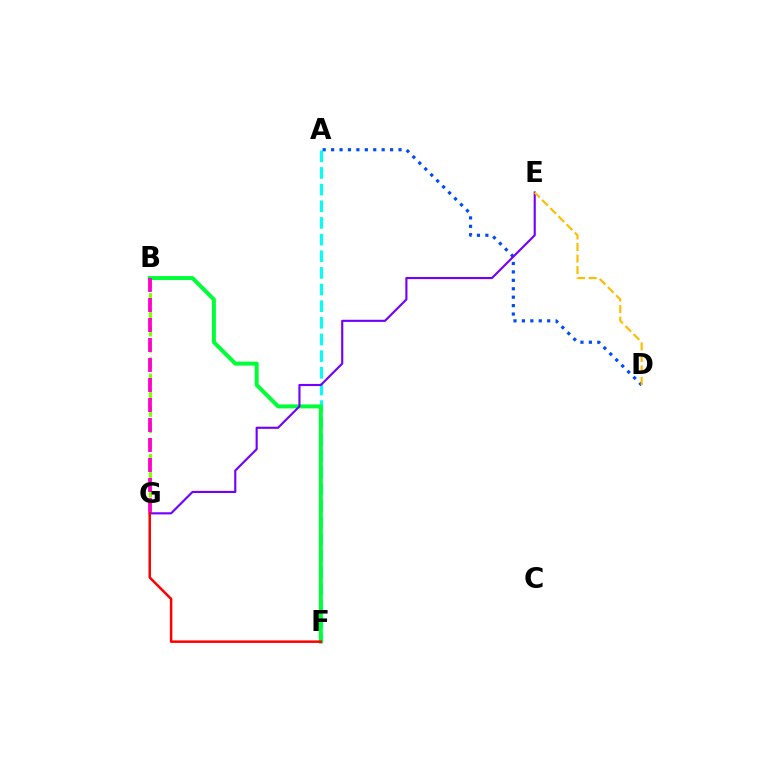{('A', 'F'): [{'color': '#00fff6', 'line_style': 'dashed', 'thickness': 2.26}], ('B', 'G'): [{'color': '#84ff00', 'line_style': 'dashed', 'thickness': 2.19}, {'color': '#ff00cf', 'line_style': 'dashed', 'thickness': 2.72}], ('A', 'D'): [{'color': '#004bff', 'line_style': 'dotted', 'thickness': 2.29}], ('B', 'F'): [{'color': '#00ff39', 'line_style': 'solid', 'thickness': 2.86}], ('E', 'G'): [{'color': '#7200ff', 'line_style': 'solid', 'thickness': 1.53}], ('D', 'E'): [{'color': '#ffbd00', 'line_style': 'dashed', 'thickness': 1.57}], ('F', 'G'): [{'color': '#ff0000', 'line_style': 'solid', 'thickness': 1.81}]}